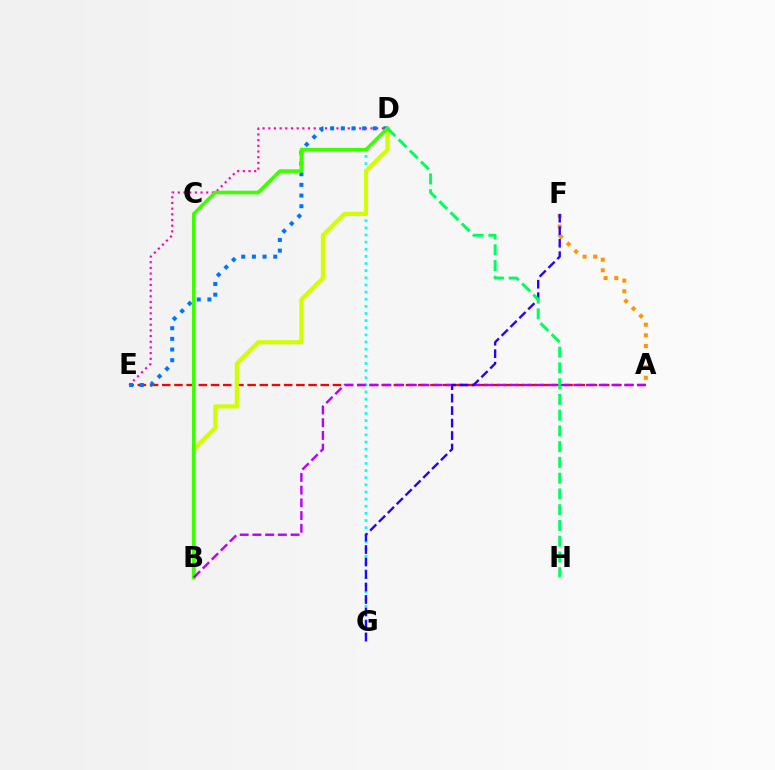{('A', 'E'): [{'color': '#ff0000', 'line_style': 'dashed', 'thickness': 1.66}], ('D', 'G'): [{'color': '#00fff6', 'line_style': 'dotted', 'thickness': 1.94}], ('D', 'E'): [{'color': '#ff00ac', 'line_style': 'dotted', 'thickness': 1.54}, {'color': '#0074ff', 'line_style': 'dotted', 'thickness': 2.9}], ('B', 'D'): [{'color': '#d1ff00', 'line_style': 'solid', 'thickness': 2.99}, {'color': '#3dff00', 'line_style': 'solid', 'thickness': 2.61}], ('A', 'F'): [{'color': '#ff9400', 'line_style': 'dotted', 'thickness': 2.88}], ('A', 'B'): [{'color': '#b900ff', 'line_style': 'dashed', 'thickness': 1.73}], ('F', 'G'): [{'color': '#2500ff', 'line_style': 'dashed', 'thickness': 1.7}], ('D', 'H'): [{'color': '#00ff5c', 'line_style': 'dashed', 'thickness': 2.14}]}